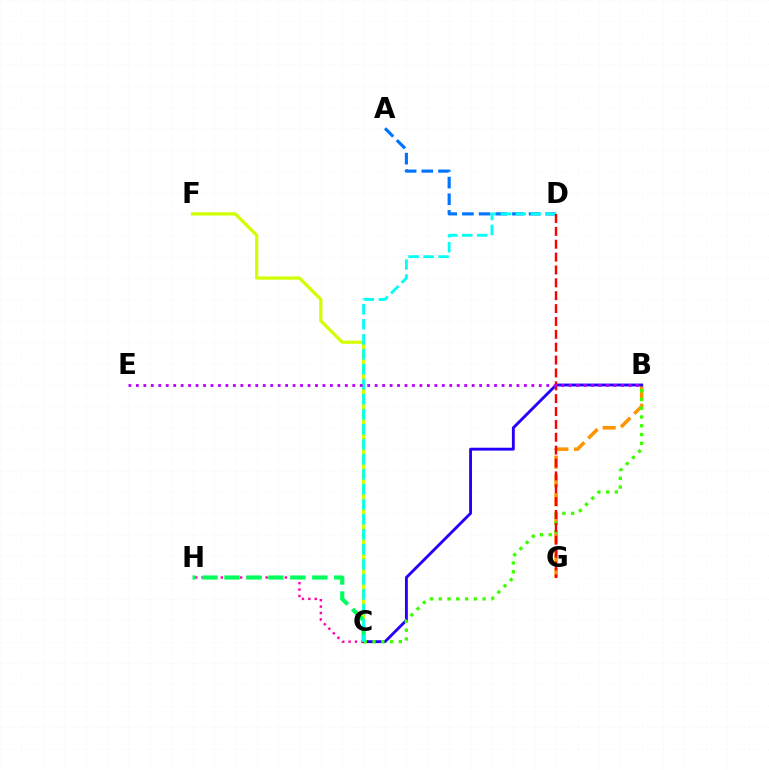{('C', 'F'): [{'color': '#d1ff00', 'line_style': 'solid', 'thickness': 2.32}], ('B', 'G'): [{'color': '#ff9400', 'line_style': 'dashed', 'thickness': 2.55}], ('B', 'C'): [{'color': '#2500ff', 'line_style': 'solid', 'thickness': 2.06}, {'color': '#3dff00', 'line_style': 'dotted', 'thickness': 2.38}], ('A', 'D'): [{'color': '#0074ff', 'line_style': 'dashed', 'thickness': 2.27}], ('C', 'H'): [{'color': '#ff00ac', 'line_style': 'dotted', 'thickness': 1.74}, {'color': '#00ff5c', 'line_style': 'dashed', 'thickness': 2.98}], ('C', 'D'): [{'color': '#00fff6', 'line_style': 'dashed', 'thickness': 2.04}], ('D', 'G'): [{'color': '#ff0000', 'line_style': 'dashed', 'thickness': 1.75}], ('B', 'E'): [{'color': '#b900ff', 'line_style': 'dotted', 'thickness': 2.03}]}